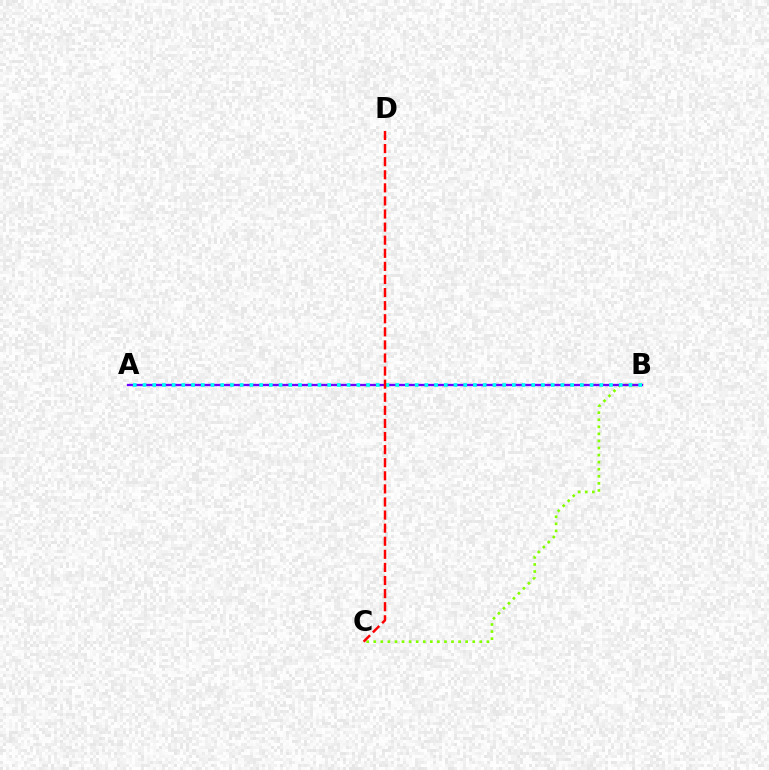{('B', 'C'): [{'color': '#84ff00', 'line_style': 'dotted', 'thickness': 1.92}], ('A', 'B'): [{'color': '#7200ff', 'line_style': 'solid', 'thickness': 1.68}, {'color': '#00fff6', 'line_style': 'dotted', 'thickness': 2.64}], ('C', 'D'): [{'color': '#ff0000', 'line_style': 'dashed', 'thickness': 1.78}]}